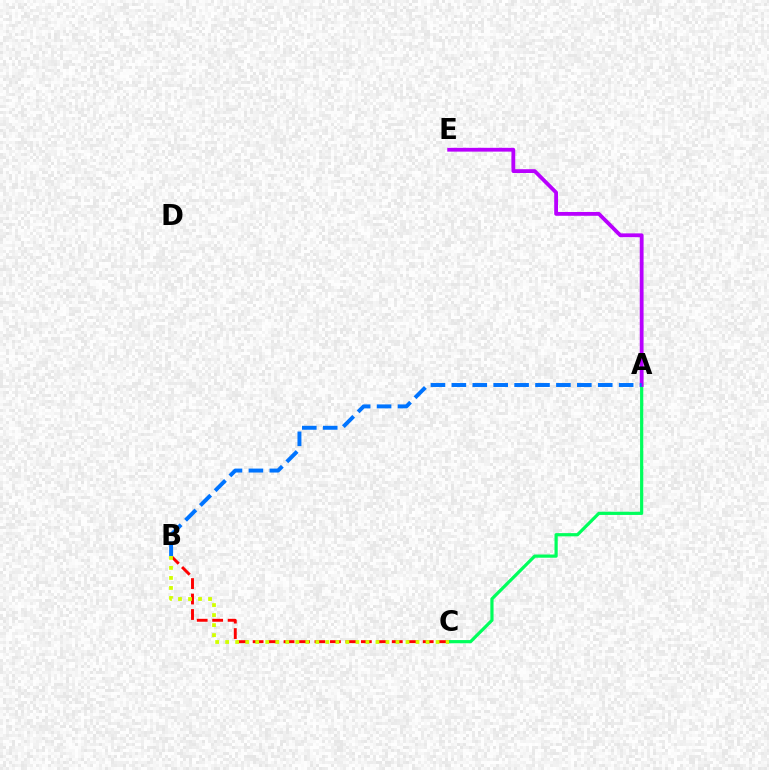{('A', 'C'): [{'color': '#00ff5c', 'line_style': 'solid', 'thickness': 2.31}], ('A', 'E'): [{'color': '#b900ff', 'line_style': 'solid', 'thickness': 2.74}], ('B', 'C'): [{'color': '#ff0000', 'line_style': 'dashed', 'thickness': 2.1}, {'color': '#d1ff00', 'line_style': 'dotted', 'thickness': 2.72}], ('A', 'B'): [{'color': '#0074ff', 'line_style': 'dashed', 'thickness': 2.84}]}